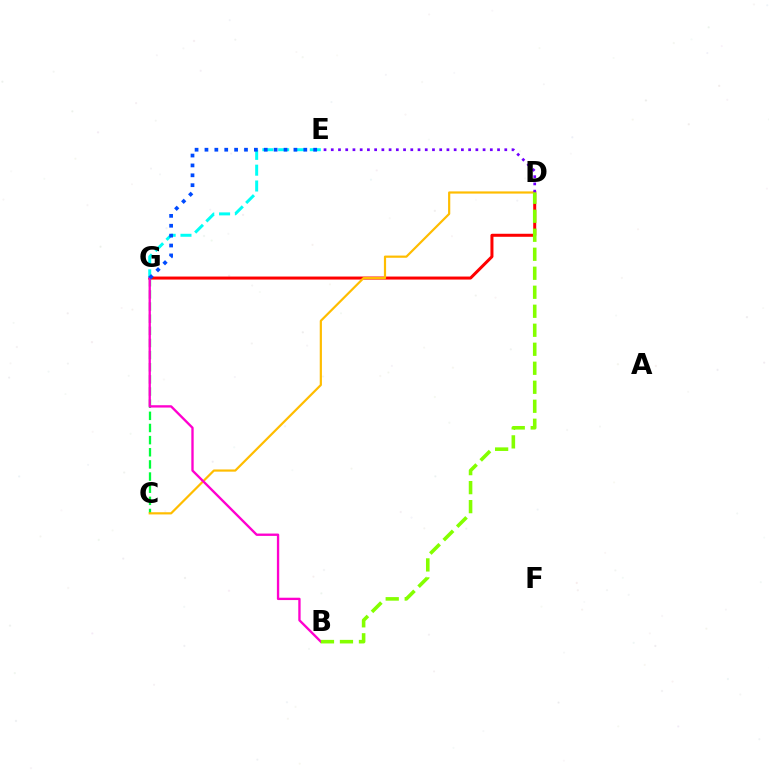{('D', 'G'): [{'color': '#ff0000', 'line_style': 'solid', 'thickness': 2.17}], ('E', 'G'): [{'color': '#00fff6', 'line_style': 'dashed', 'thickness': 2.15}, {'color': '#004bff', 'line_style': 'dotted', 'thickness': 2.69}], ('C', 'G'): [{'color': '#00ff39', 'line_style': 'dashed', 'thickness': 1.65}], ('C', 'D'): [{'color': '#ffbd00', 'line_style': 'solid', 'thickness': 1.58}], ('D', 'E'): [{'color': '#7200ff', 'line_style': 'dotted', 'thickness': 1.96}], ('B', 'G'): [{'color': '#ff00cf', 'line_style': 'solid', 'thickness': 1.69}], ('B', 'D'): [{'color': '#84ff00', 'line_style': 'dashed', 'thickness': 2.58}]}